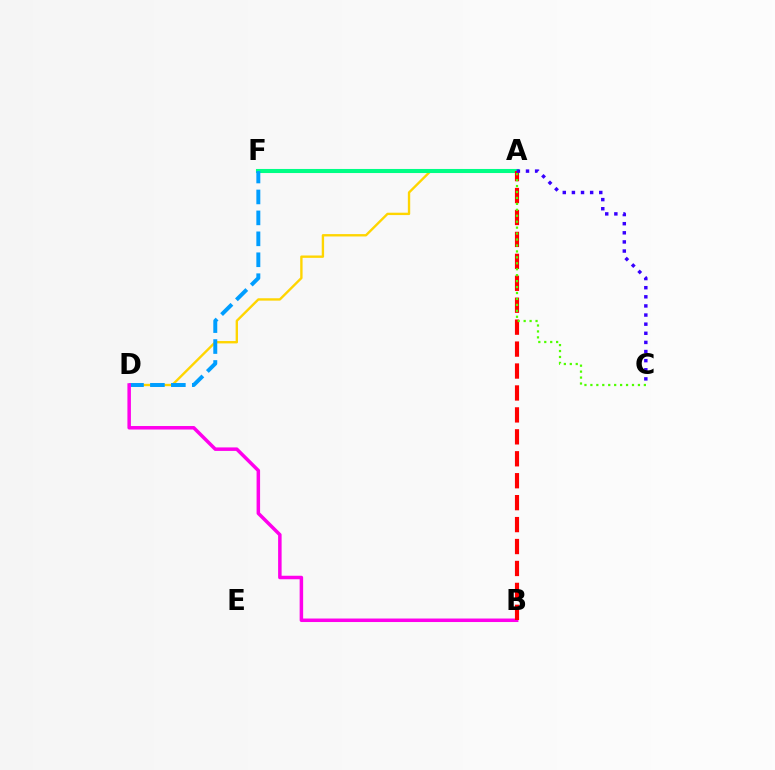{('A', 'D'): [{'color': '#ffd500', 'line_style': 'solid', 'thickness': 1.7}], ('A', 'F'): [{'color': '#00ff86', 'line_style': 'solid', 'thickness': 2.93}], ('D', 'F'): [{'color': '#009eff', 'line_style': 'dashed', 'thickness': 2.84}], ('B', 'D'): [{'color': '#ff00ed', 'line_style': 'solid', 'thickness': 2.52}], ('A', 'B'): [{'color': '#ff0000', 'line_style': 'dashed', 'thickness': 2.98}], ('A', 'C'): [{'color': '#3700ff', 'line_style': 'dotted', 'thickness': 2.48}, {'color': '#4fff00', 'line_style': 'dotted', 'thickness': 1.61}]}